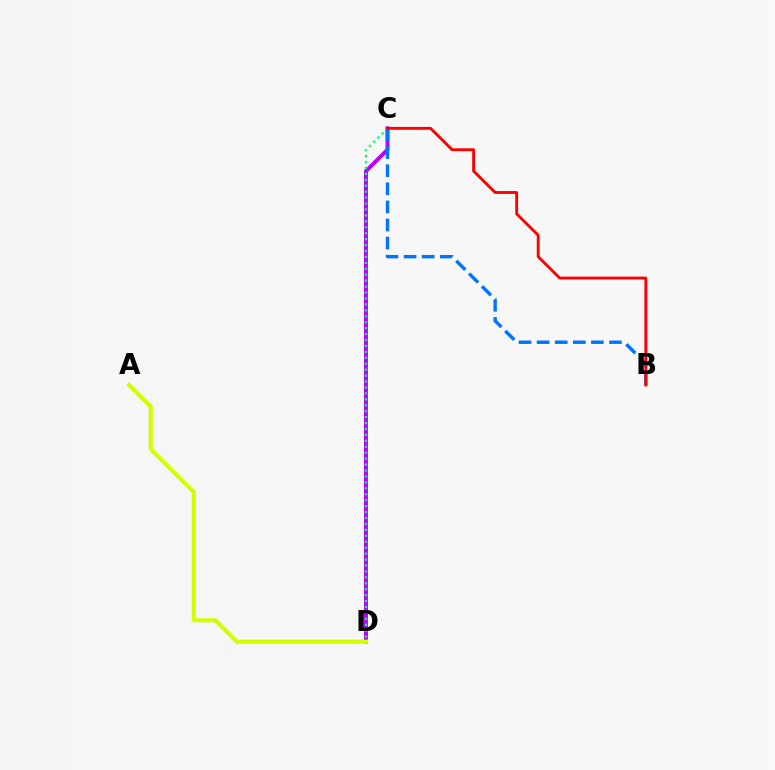{('C', 'D'): [{'color': '#b900ff', 'line_style': 'solid', 'thickness': 2.84}, {'color': '#00ff5c', 'line_style': 'dotted', 'thickness': 1.61}], ('A', 'D'): [{'color': '#d1ff00', 'line_style': 'solid', 'thickness': 2.96}], ('B', 'C'): [{'color': '#0074ff', 'line_style': 'dashed', 'thickness': 2.46}, {'color': '#ff0000', 'line_style': 'solid', 'thickness': 2.06}]}